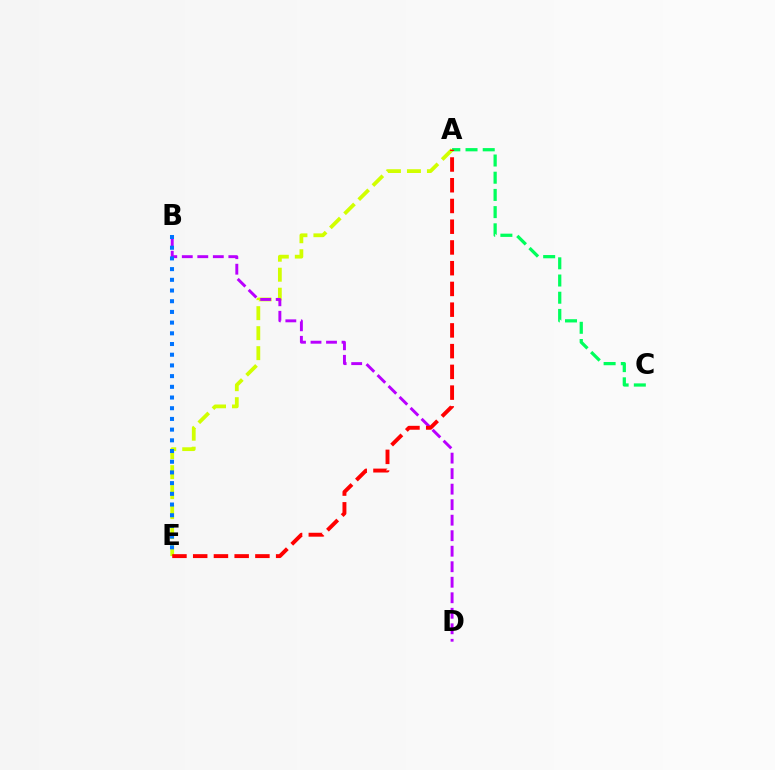{('A', 'E'): [{'color': '#d1ff00', 'line_style': 'dashed', 'thickness': 2.72}, {'color': '#ff0000', 'line_style': 'dashed', 'thickness': 2.82}], ('A', 'C'): [{'color': '#00ff5c', 'line_style': 'dashed', 'thickness': 2.34}], ('B', 'D'): [{'color': '#b900ff', 'line_style': 'dashed', 'thickness': 2.11}], ('B', 'E'): [{'color': '#0074ff', 'line_style': 'dotted', 'thickness': 2.91}]}